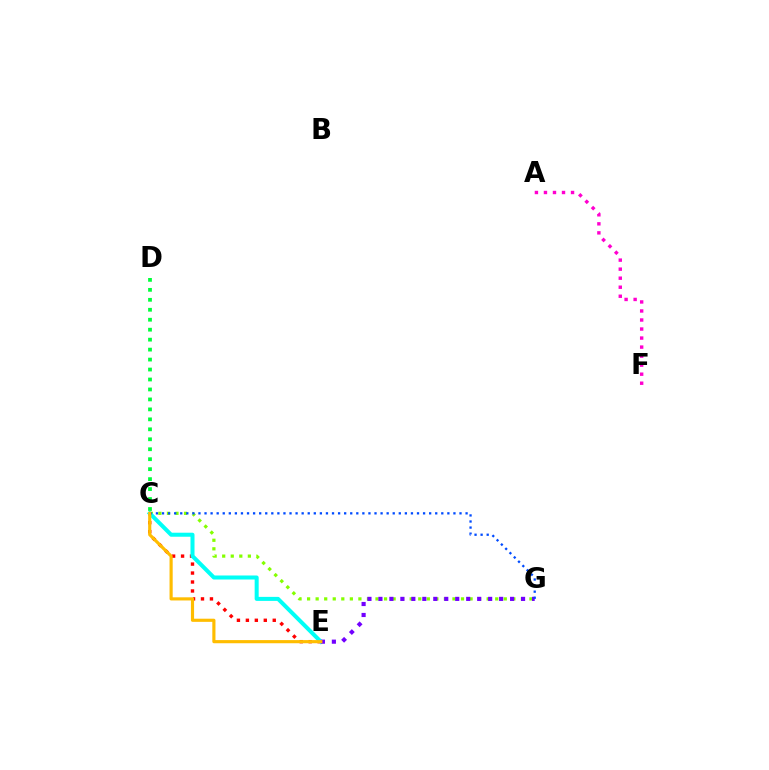{('C', 'E'): [{'color': '#ff0000', 'line_style': 'dotted', 'thickness': 2.43}, {'color': '#00fff6', 'line_style': 'solid', 'thickness': 2.9}, {'color': '#ffbd00', 'line_style': 'solid', 'thickness': 2.27}], ('C', 'G'): [{'color': '#84ff00', 'line_style': 'dotted', 'thickness': 2.32}, {'color': '#004bff', 'line_style': 'dotted', 'thickness': 1.65}], ('C', 'D'): [{'color': '#00ff39', 'line_style': 'dotted', 'thickness': 2.71}], ('A', 'F'): [{'color': '#ff00cf', 'line_style': 'dotted', 'thickness': 2.45}], ('E', 'G'): [{'color': '#7200ff', 'line_style': 'dotted', 'thickness': 2.98}]}